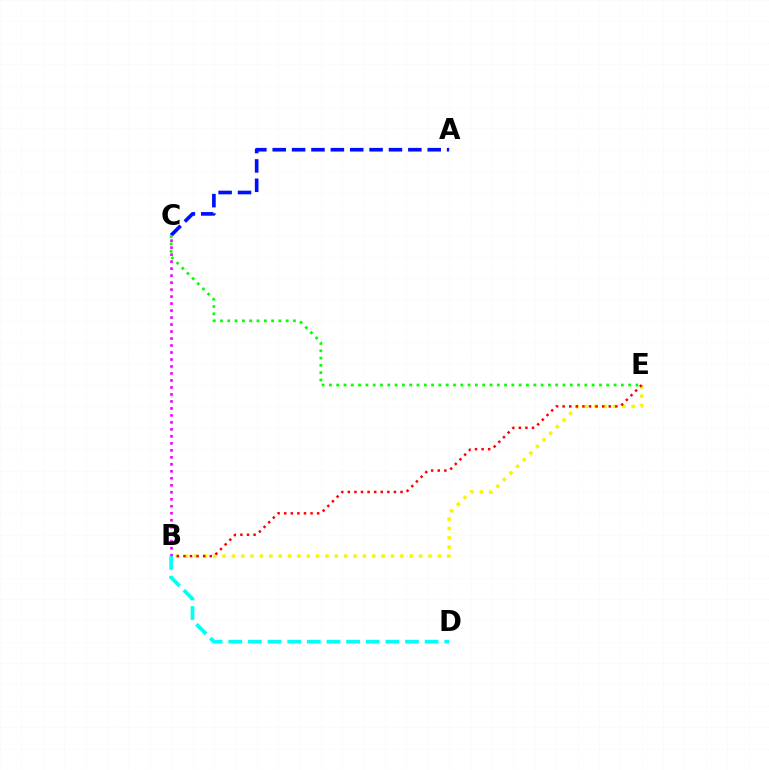{('B', 'E'): [{'color': '#fcf500', 'line_style': 'dotted', 'thickness': 2.54}, {'color': '#ff0000', 'line_style': 'dotted', 'thickness': 1.79}], ('B', 'C'): [{'color': '#ee00ff', 'line_style': 'dotted', 'thickness': 1.9}], ('A', 'C'): [{'color': '#0010ff', 'line_style': 'dashed', 'thickness': 2.63}], ('B', 'D'): [{'color': '#00fff6', 'line_style': 'dashed', 'thickness': 2.67}], ('C', 'E'): [{'color': '#08ff00', 'line_style': 'dotted', 'thickness': 1.98}]}